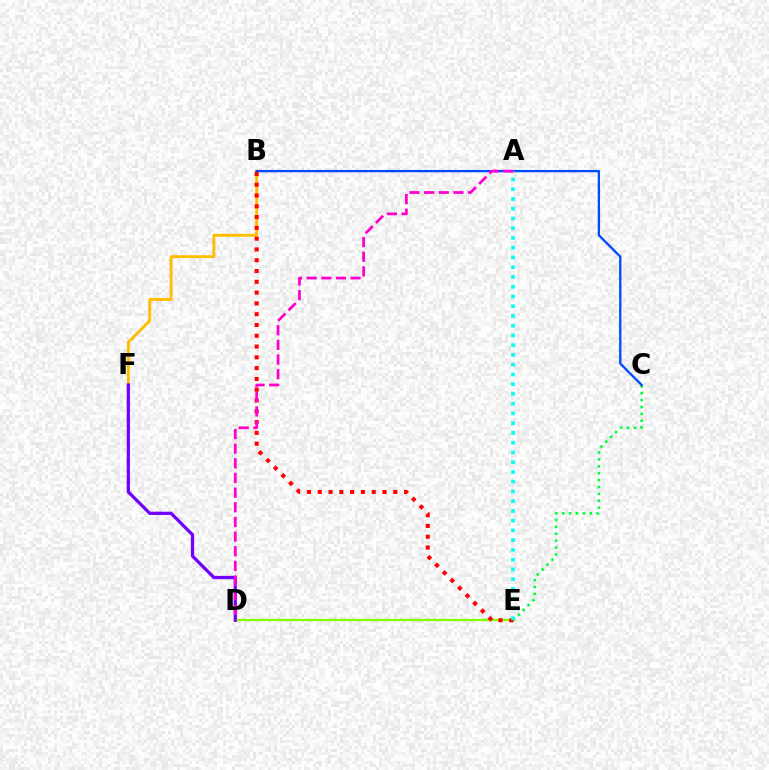{('B', 'F'): [{'color': '#ffbd00', 'line_style': 'solid', 'thickness': 2.07}], ('D', 'E'): [{'color': '#84ff00', 'line_style': 'solid', 'thickness': 1.73}], ('D', 'F'): [{'color': '#7200ff', 'line_style': 'solid', 'thickness': 2.34}], ('C', 'E'): [{'color': '#00ff39', 'line_style': 'dotted', 'thickness': 1.87}], ('B', 'C'): [{'color': '#004bff', 'line_style': 'solid', 'thickness': 1.67}], ('B', 'E'): [{'color': '#ff0000', 'line_style': 'dotted', 'thickness': 2.93}], ('A', 'E'): [{'color': '#00fff6', 'line_style': 'dotted', 'thickness': 2.65}], ('A', 'D'): [{'color': '#ff00cf', 'line_style': 'dashed', 'thickness': 1.99}]}